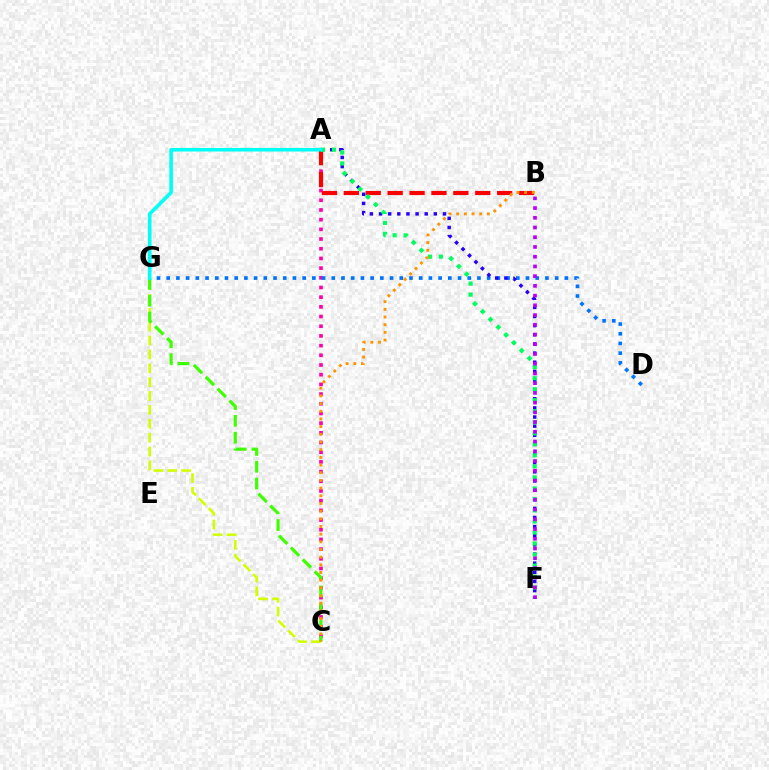{('C', 'G'): [{'color': '#d1ff00', 'line_style': 'dashed', 'thickness': 1.88}, {'color': '#3dff00', 'line_style': 'dashed', 'thickness': 2.28}], ('A', 'C'): [{'color': '#ff00ac', 'line_style': 'dotted', 'thickness': 2.63}], ('D', 'G'): [{'color': '#0074ff', 'line_style': 'dotted', 'thickness': 2.64}], ('A', 'F'): [{'color': '#2500ff', 'line_style': 'dotted', 'thickness': 2.48}, {'color': '#00ff5c', 'line_style': 'dotted', 'thickness': 2.99}], ('A', 'B'): [{'color': '#ff0000', 'line_style': 'dashed', 'thickness': 2.98}], ('A', 'G'): [{'color': '#00fff6', 'line_style': 'solid', 'thickness': 2.58}], ('B', 'C'): [{'color': '#ff9400', 'line_style': 'dotted', 'thickness': 2.09}], ('B', 'F'): [{'color': '#b900ff', 'line_style': 'dotted', 'thickness': 2.64}]}